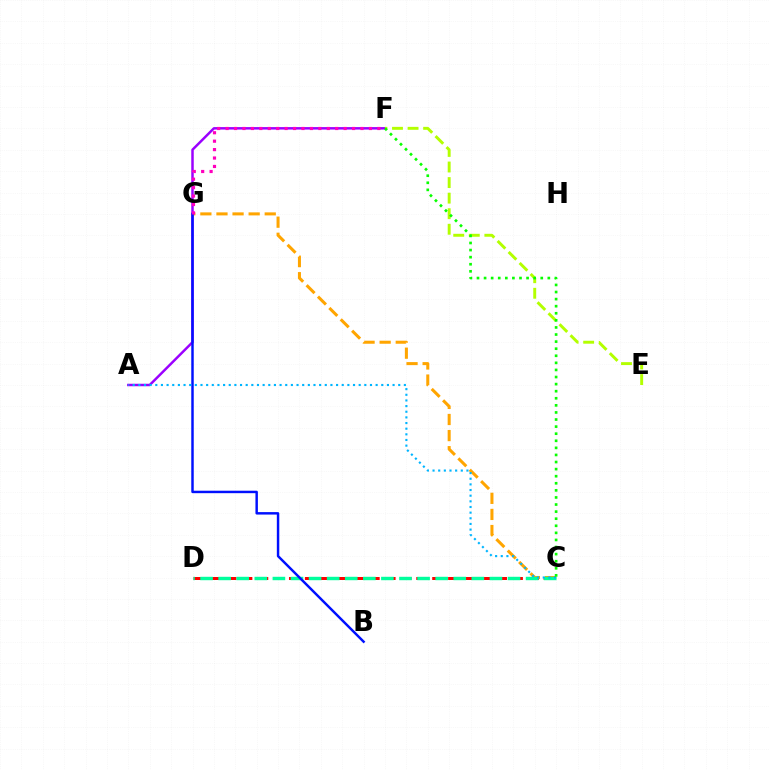{('C', 'D'): [{'color': '#ff0000', 'line_style': 'dashed', 'thickness': 2.16}, {'color': '#00ff9d', 'line_style': 'dashed', 'thickness': 2.46}], ('C', 'G'): [{'color': '#ffa500', 'line_style': 'dashed', 'thickness': 2.19}], ('A', 'F'): [{'color': '#9b00ff', 'line_style': 'solid', 'thickness': 1.78}], ('B', 'G'): [{'color': '#0010ff', 'line_style': 'solid', 'thickness': 1.77}], ('A', 'C'): [{'color': '#00b5ff', 'line_style': 'dotted', 'thickness': 1.53}], ('E', 'F'): [{'color': '#b3ff00', 'line_style': 'dashed', 'thickness': 2.11}], ('C', 'F'): [{'color': '#08ff00', 'line_style': 'dotted', 'thickness': 1.92}], ('F', 'G'): [{'color': '#ff00bd', 'line_style': 'dotted', 'thickness': 2.29}]}